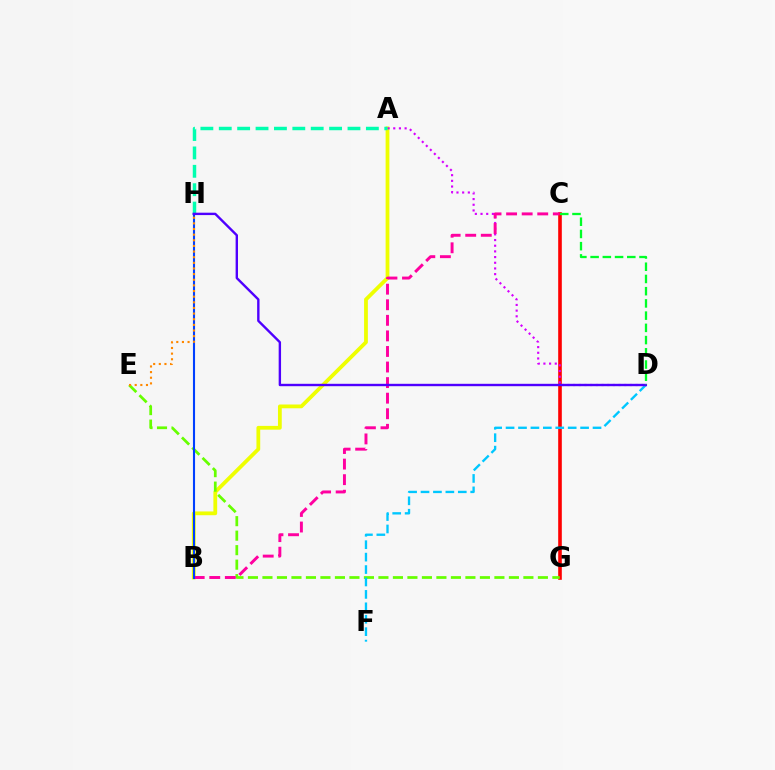{('C', 'G'): [{'color': '#ff0000', 'line_style': 'solid', 'thickness': 2.61}], ('A', 'B'): [{'color': '#eeff00', 'line_style': 'solid', 'thickness': 2.72}], ('A', 'D'): [{'color': '#d600ff', 'line_style': 'dotted', 'thickness': 1.54}], ('E', 'G'): [{'color': '#66ff00', 'line_style': 'dashed', 'thickness': 1.97}], ('A', 'H'): [{'color': '#00ffaf', 'line_style': 'dashed', 'thickness': 2.5}], ('D', 'F'): [{'color': '#00c7ff', 'line_style': 'dashed', 'thickness': 1.69}], ('B', 'C'): [{'color': '#ff00a0', 'line_style': 'dashed', 'thickness': 2.11}], ('B', 'H'): [{'color': '#003fff', 'line_style': 'solid', 'thickness': 1.51}], ('D', 'H'): [{'color': '#4f00ff', 'line_style': 'solid', 'thickness': 1.72}], ('C', 'D'): [{'color': '#00ff27', 'line_style': 'dashed', 'thickness': 1.66}], ('E', 'H'): [{'color': '#ff8800', 'line_style': 'dotted', 'thickness': 1.53}]}